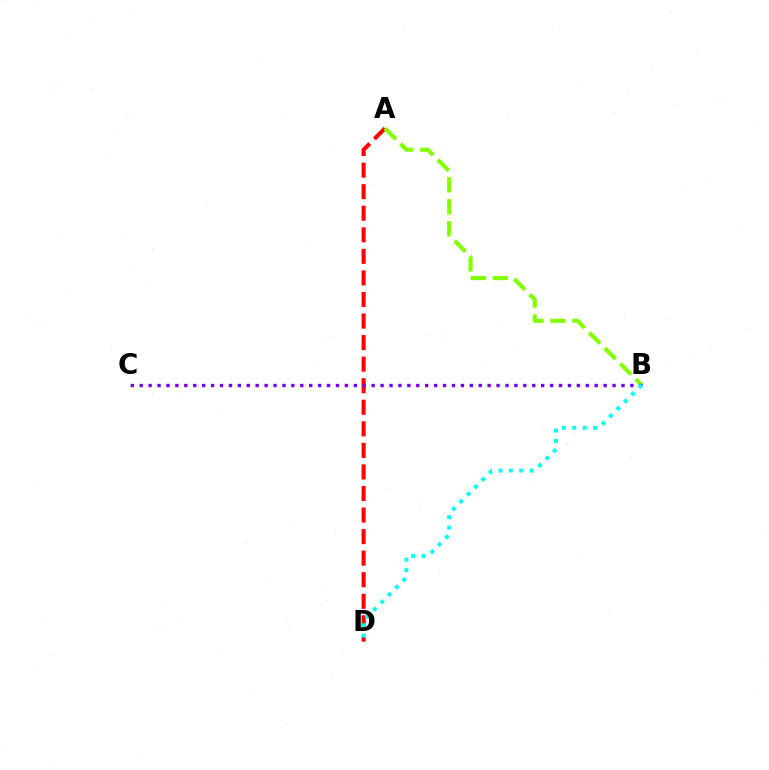{('A', 'D'): [{'color': '#ff0000', 'line_style': 'dashed', 'thickness': 2.93}], ('A', 'B'): [{'color': '#84ff00', 'line_style': 'dashed', 'thickness': 2.98}], ('B', 'C'): [{'color': '#7200ff', 'line_style': 'dotted', 'thickness': 2.42}], ('B', 'D'): [{'color': '#00fff6', 'line_style': 'dotted', 'thickness': 2.83}]}